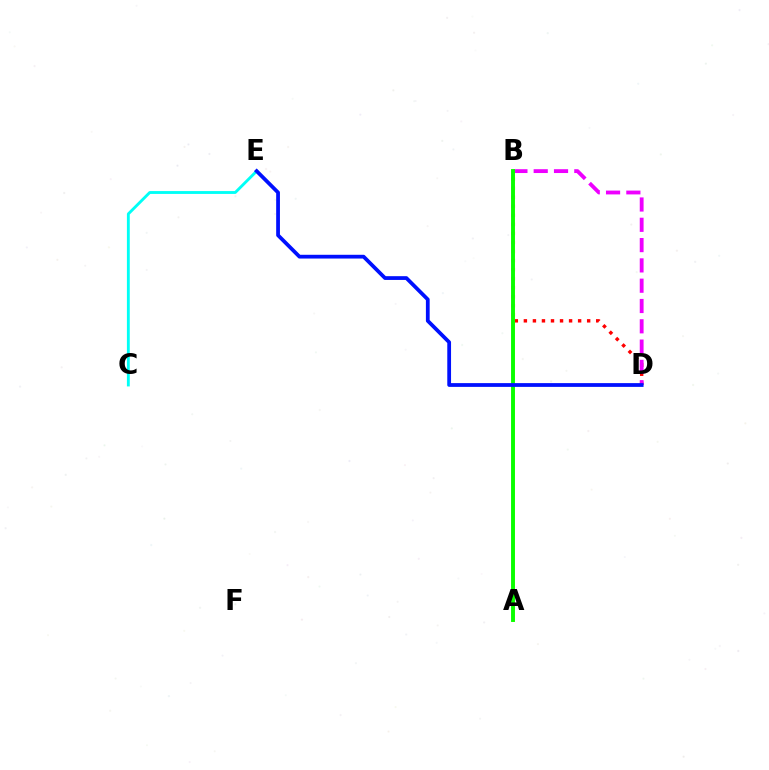{('B', 'D'): [{'color': '#ff0000', 'line_style': 'dotted', 'thickness': 2.46}, {'color': '#ee00ff', 'line_style': 'dashed', 'thickness': 2.76}], ('A', 'B'): [{'color': '#fcf500', 'line_style': 'solid', 'thickness': 1.91}, {'color': '#08ff00', 'line_style': 'solid', 'thickness': 2.8}], ('C', 'E'): [{'color': '#00fff6', 'line_style': 'solid', 'thickness': 2.05}], ('D', 'E'): [{'color': '#0010ff', 'line_style': 'solid', 'thickness': 2.71}]}